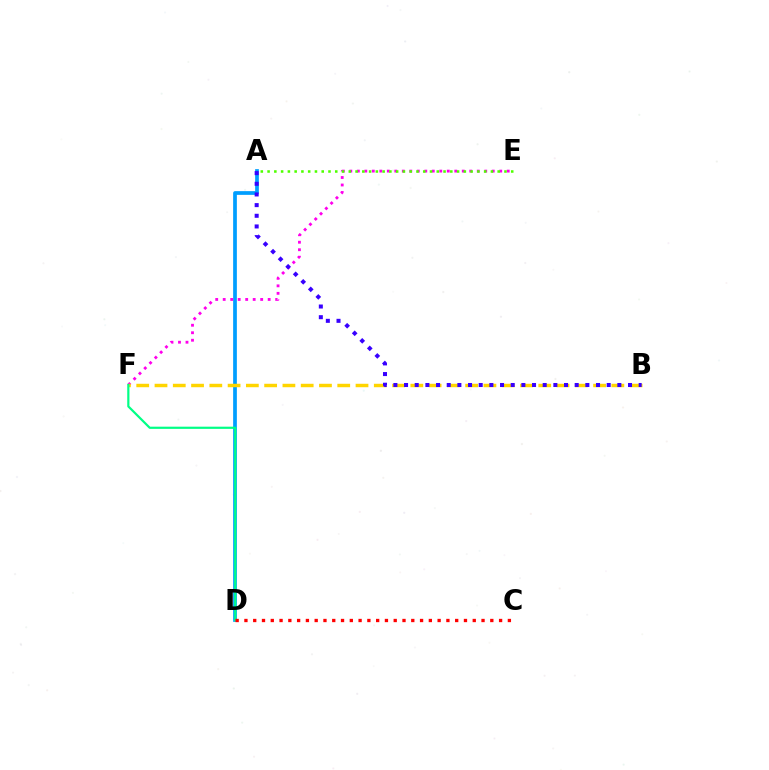{('A', 'D'): [{'color': '#009eff', 'line_style': 'solid', 'thickness': 2.67}], ('E', 'F'): [{'color': '#ff00ed', 'line_style': 'dotted', 'thickness': 2.04}], ('A', 'E'): [{'color': '#4fff00', 'line_style': 'dotted', 'thickness': 1.84}], ('B', 'F'): [{'color': '#ffd500', 'line_style': 'dashed', 'thickness': 2.48}], ('A', 'B'): [{'color': '#3700ff', 'line_style': 'dotted', 'thickness': 2.9}], ('D', 'F'): [{'color': '#00ff86', 'line_style': 'solid', 'thickness': 1.58}], ('C', 'D'): [{'color': '#ff0000', 'line_style': 'dotted', 'thickness': 2.39}]}